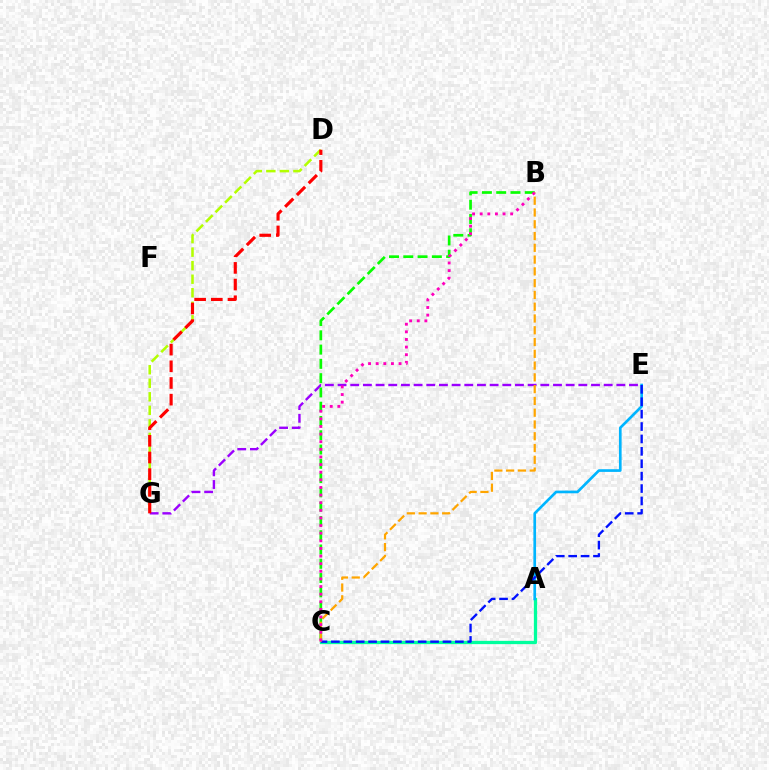{('E', 'G'): [{'color': '#9b00ff', 'line_style': 'dashed', 'thickness': 1.72}], ('A', 'C'): [{'color': '#00ff9d', 'line_style': 'solid', 'thickness': 2.36}], ('D', 'G'): [{'color': '#b3ff00', 'line_style': 'dashed', 'thickness': 1.84}, {'color': '#ff0000', 'line_style': 'dashed', 'thickness': 2.27}], ('B', 'C'): [{'color': '#08ff00', 'line_style': 'dashed', 'thickness': 1.94}, {'color': '#ffa500', 'line_style': 'dashed', 'thickness': 1.6}, {'color': '#ff00bd', 'line_style': 'dotted', 'thickness': 2.07}], ('A', 'E'): [{'color': '#00b5ff', 'line_style': 'solid', 'thickness': 1.93}], ('C', 'E'): [{'color': '#0010ff', 'line_style': 'dashed', 'thickness': 1.68}]}